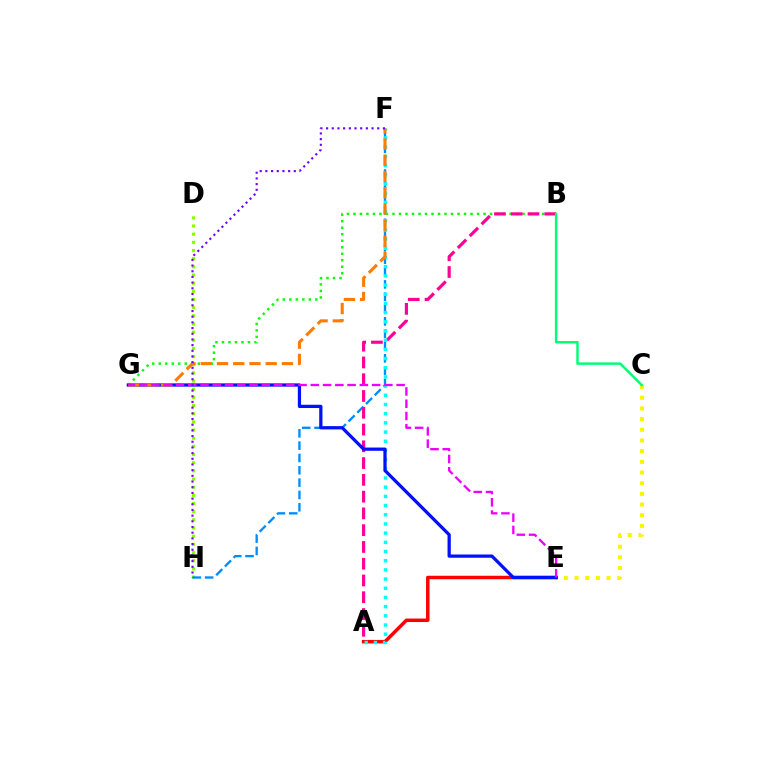{('C', 'E'): [{'color': '#fcf500', 'line_style': 'dotted', 'thickness': 2.9}], ('D', 'H'): [{'color': '#84ff00', 'line_style': 'dotted', 'thickness': 2.22}], ('F', 'H'): [{'color': '#008cff', 'line_style': 'dashed', 'thickness': 1.67}, {'color': '#7200ff', 'line_style': 'dotted', 'thickness': 1.54}], ('B', 'G'): [{'color': '#08ff00', 'line_style': 'dotted', 'thickness': 1.77}], ('A', 'B'): [{'color': '#ff0094', 'line_style': 'dashed', 'thickness': 2.28}], ('A', 'E'): [{'color': '#ff0000', 'line_style': 'solid', 'thickness': 2.51}], ('A', 'F'): [{'color': '#00fff6', 'line_style': 'dotted', 'thickness': 2.5}], ('E', 'G'): [{'color': '#0010ff', 'line_style': 'solid', 'thickness': 2.34}, {'color': '#ee00ff', 'line_style': 'dashed', 'thickness': 1.66}], ('F', 'G'): [{'color': '#ff7c00', 'line_style': 'dashed', 'thickness': 2.2}], ('B', 'C'): [{'color': '#00ff74', 'line_style': 'solid', 'thickness': 1.77}]}